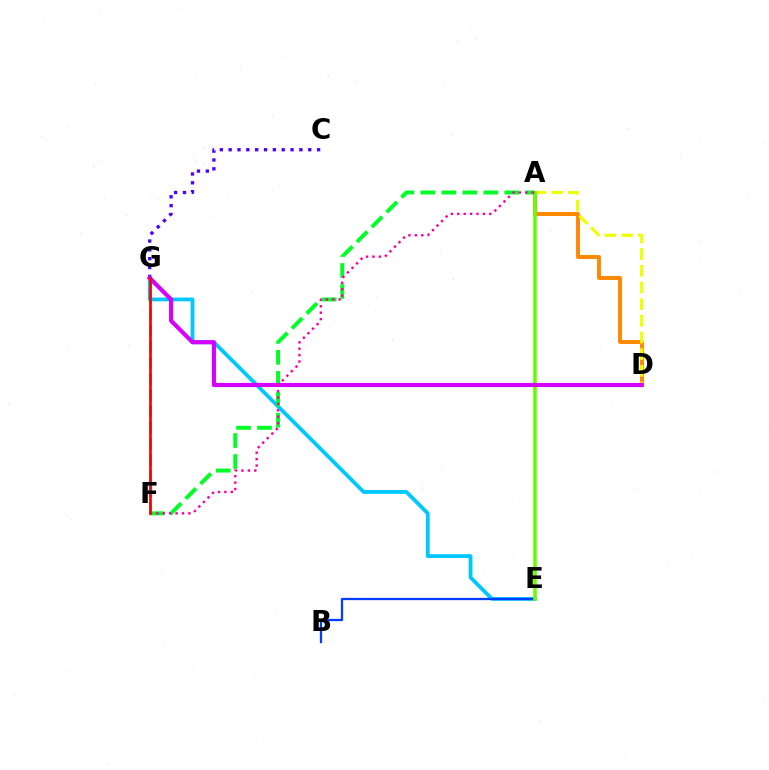{('E', 'G'): [{'color': '#00c7ff', 'line_style': 'solid', 'thickness': 2.73}], ('A', 'D'): [{'color': '#ff8800', 'line_style': 'solid', 'thickness': 2.82}, {'color': '#eeff00', 'line_style': 'dashed', 'thickness': 2.27}], ('B', 'E'): [{'color': '#003fff', 'line_style': 'solid', 'thickness': 1.64}], ('A', 'E'): [{'color': '#66ff00', 'line_style': 'solid', 'thickness': 2.56}], ('C', 'G'): [{'color': '#4f00ff', 'line_style': 'dotted', 'thickness': 2.4}], ('A', 'F'): [{'color': '#00ff27', 'line_style': 'dashed', 'thickness': 2.85}, {'color': '#ff00a0', 'line_style': 'dotted', 'thickness': 1.74}], ('F', 'G'): [{'color': '#00ffaf', 'line_style': 'dashed', 'thickness': 2.19}, {'color': '#ff0000', 'line_style': 'solid', 'thickness': 1.94}], ('D', 'G'): [{'color': '#d600ff', 'line_style': 'solid', 'thickness': 2.99}]}